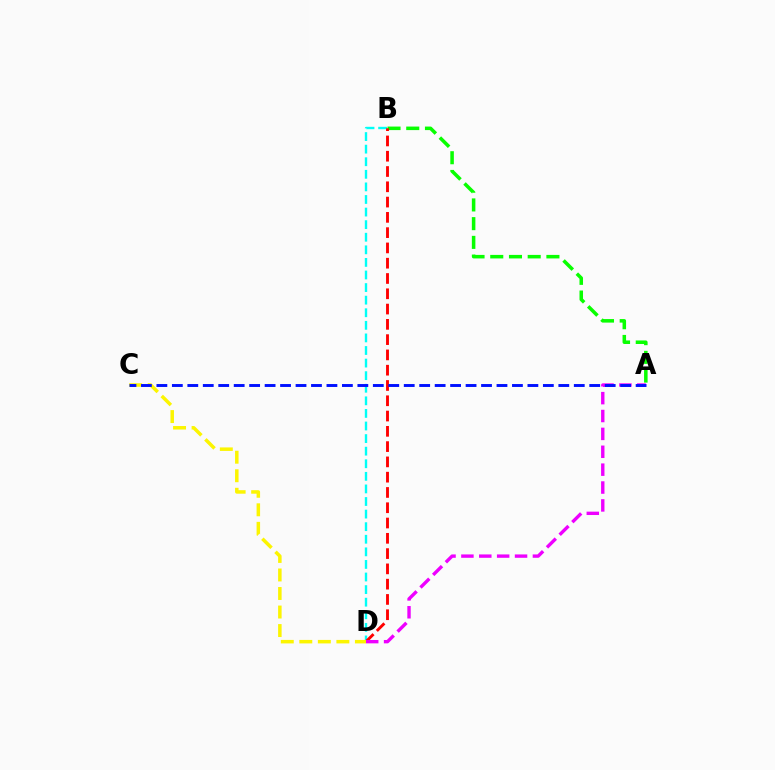{('B', 'D'): [{'color': '#00fff6', 'line_style': 'dashed', 'thickness': 1.71}, {'color': '#ff0000', 'line_style': 'dashed', 'thickness': 2.08}], ('A', 'B'): [{'color': '#08ff00', 'line_style': 'dashed', 'thickness': 2.54}], ('A', 'D'): [{'color': '#ee00ff', 'line_style': 'dashed', 'thickness': 2.43}], ('C', 'D'): [{'color': '#fcf500', 'line_style': 'dashed', 'thickness': 2.52}], ('A', 'C'): [{'color': '#0010ff', 'line_style': 'dashed', 'thickness': 2.1}]}